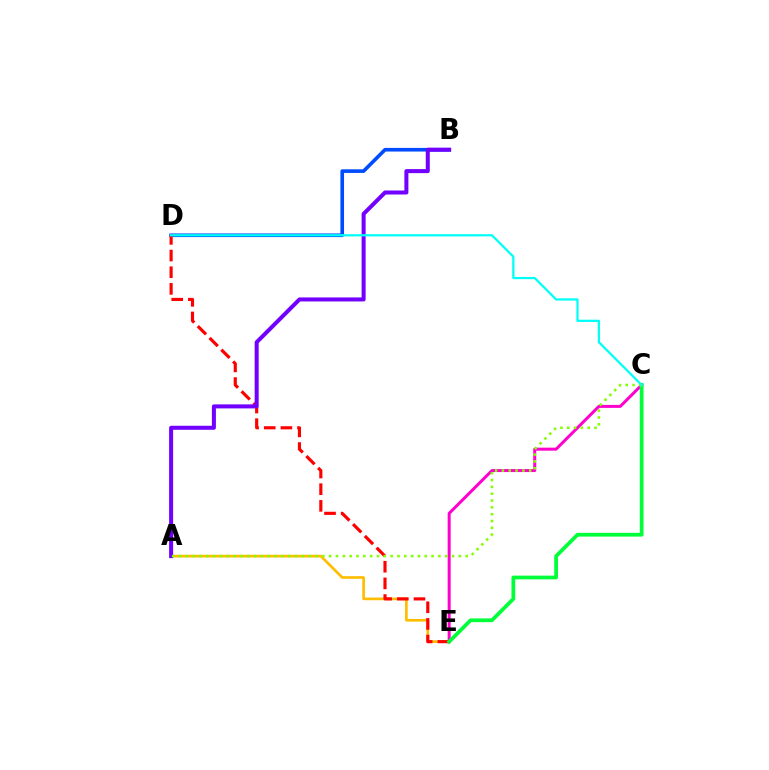{('C', 'E'): [{'color': '#ff00cf', 'line_style': 'solid', 'thickness': 2.16}, {'color': '#00ff39', 'line_style': 'solid', 'thickness': 2.7}], ('B', 'D'): [{'color': '#004bff', 'line_style': 'solid', 'thickness': 2.61}], ('A', 'E'): [{'color': '#ffbd00', 'line_style': 'solid', 'thickness': 1.92}], ('D', 'E'): [{'color': '#ff0000', 'line_style': 'dashed', 'thickness': 2.26}], ('A', 'B'): [{'color': '#7200ff', 'line_style': 'solid', 'thickness': 2.89}], ('A', 'C'): [{'color': '#84ff00', 'line_style': 'dotted', 'thickness': 1.85}], ('C', 'D'): [{'color': '#00fff6', 'line_style': 'solid', 'thickness': 1.62}]}